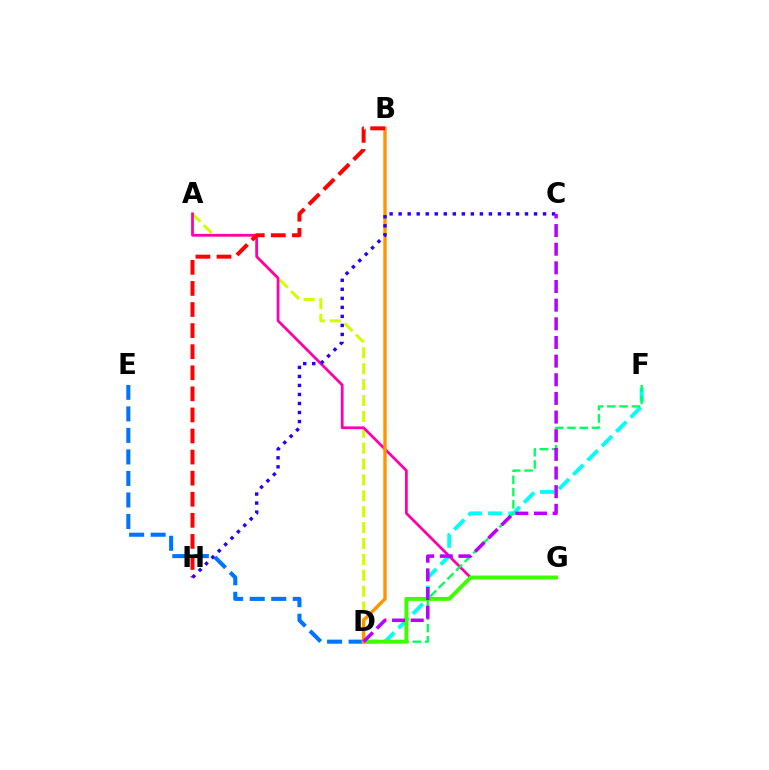{('D', 'E'): [{'color': '#0074ff', 'line_style': 'dashed', 'thickness': 2.92}], ('D', 'F'): [{'color': '#00fff6', 'line_style': 'dashed', 'thickness': 2.75}, {'color': '#00ff5c', 'line_style': 'dashed', 'thickness': 1.66}], ('A', 'D'): [{'color': '#d1ff00', 'line_style': 'dashed', 'thickness': 2.16}], ('A', 'G'): [{'color': '#ff00ac', 'line_style': 'solid', 'thickness': 1.98}], ('D', 'G'): [{'color': '#3dff00', 'line_style': 'solid', 'thickness': 2.82}], ('B', 'D'): [{'color': '#ff9400', 'line_style': 'solid', 'thickness': 2.45}], ('B', 'H'): [{'color': '#ff0000', 'line_style': 'dashed', 'thickness': 2.86}], ('C', 'H'): [{'color': '#2500ff', 'line_style': 'dotted', 'thickness': 2.45}], ('C', 'D'): [{'color': '#b900ff', 'line_style': 'dashed', 'thickness': 2.53}]}